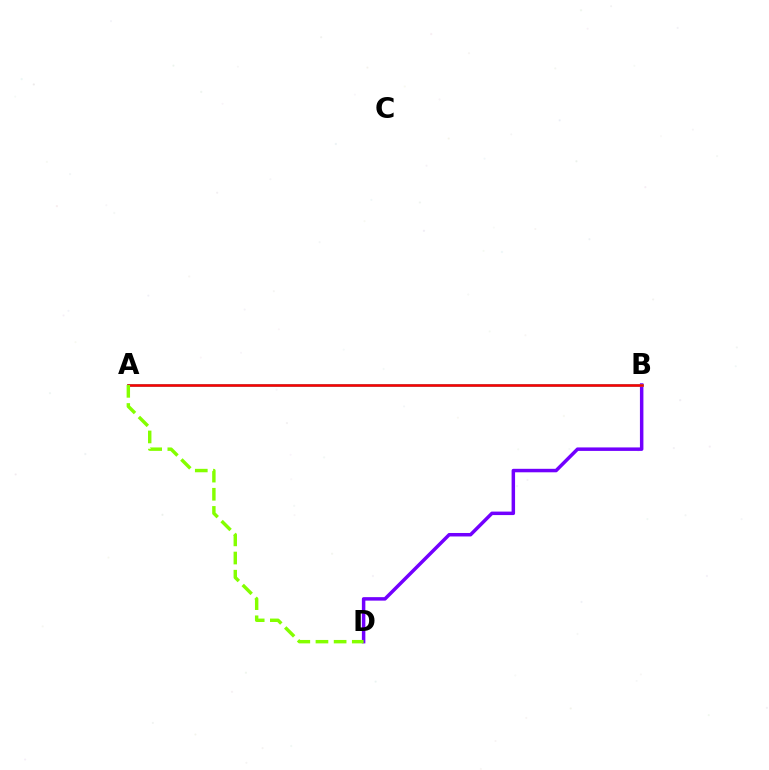{('B', 'D'): [{'color': '#7200ff', 'line_style': 'solid', 'thickness': 2.51}], ('A', 'B'): [{'color': '#00fff6', 'line_style': 'solid', 'thickness': 1.93}, {'color': '#ff0000', 'line_style': 'solid', 'thickness': 1.88}], ('A', 'D'): [{'color': '#84ff00', 'line_style': 'dashed', 'thickness': 2.47}]}